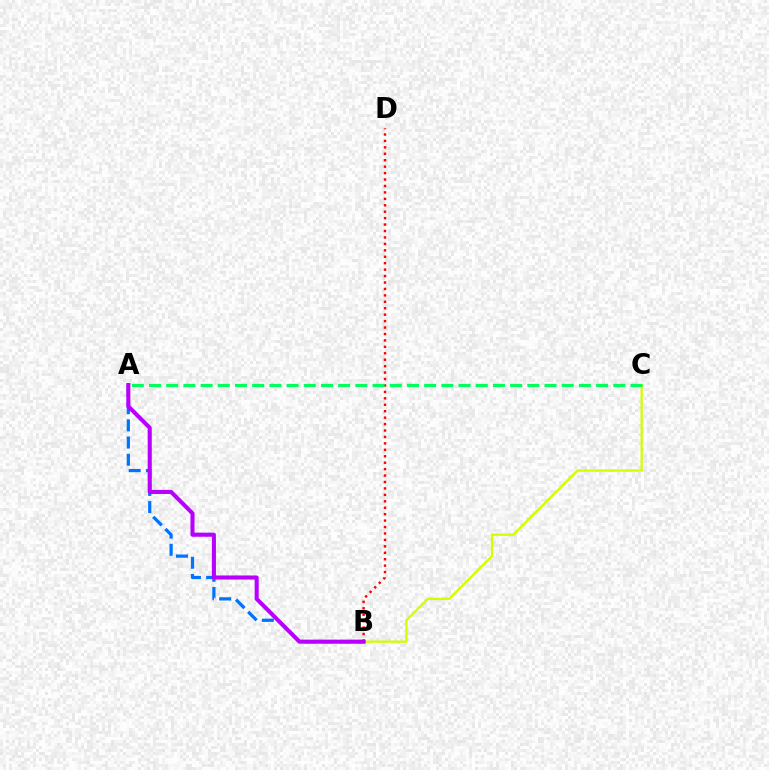{('A', 'B'): [{'color': '#0074ff', 'line_style': 'dashed', 'thickness': 2.33}, {'color': '#b900ff', 'line_style': 'solid', 'thickness': 2.94}], ('B', 'C'): [{'color': '#d1ff00', 'line_style': 'solid', 'thickness': 1.66}], ('B', 'D'): [{'color': '#ff0000', 'line_style': 'dotted', 'thickness': 1.75}], ('A', 'C'): [{'color': '#00ff5c', 'line_style': 'dashed', 'thickness': 2.34}]}